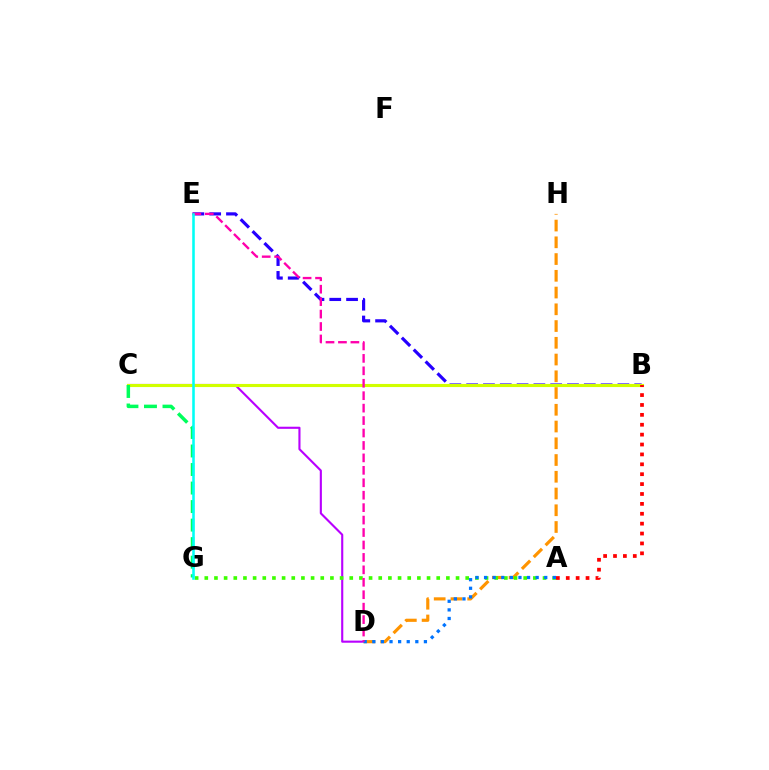{('C', 'D'): [{'color': '#b900ff', 'line_style': 'solid', 'thickness': 1.52}], ('B', 'E'): [{'color': '#2500ff', 'line_style': 'dashed', 'thickness': 2.28}], ('B', 'C'): [{'color': '#d1ff00', 'line_style': 'solid', 'thickness': 2.24}], ('D', 'H'): [{'color': '#ff9400', 'line_style': 'dashed', 'thickness': 2.28}], ('A', 'G'): [{'color': '#3dff00', 'line_style': 'dotted', 'thickness': 2.63}], ('A', 'D'): [{'color': '#0074ff', 'line_style': 'dotted', 'thickness': 2.34}], ('D', 'E'): [{'color': '#ff00ac', 'line_style': 'dashed', 'thickness': 1.69}], ('C', 'G'): [{'color': '#00ff5c', 'line_style': 'dashed', 'thickness': 2.52}], ('E', 'G'): [{'color': '#00fff6', 'line_style': 'solid', 'thickness': 1.85}], ('A', 'B'): [{'color': '#ff0000', 'line_style': 'dotted', 'thickness': 2.69}]}